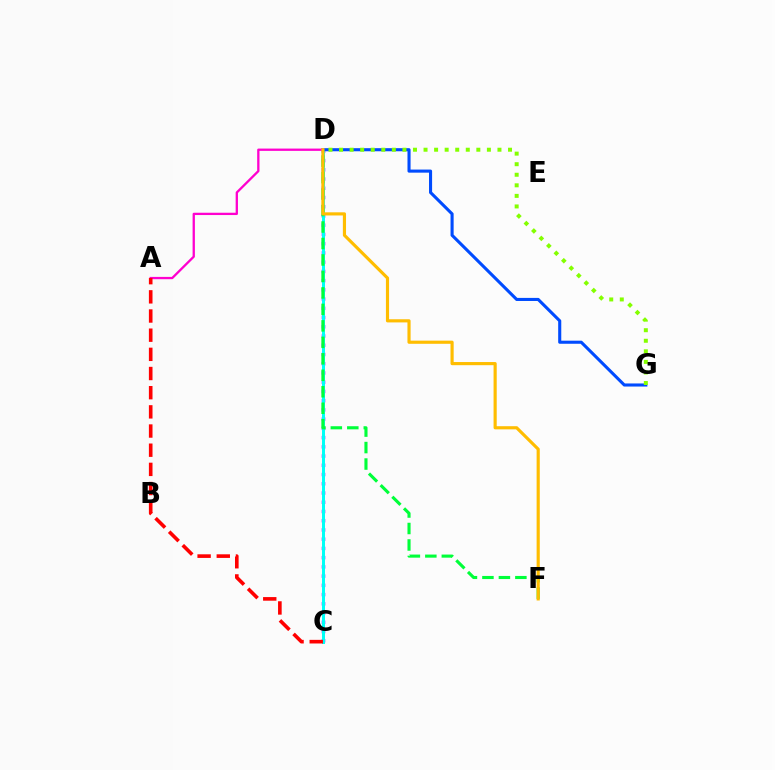{('C', 'D'): [{'color': '#7200ff', 'line_style': 'dotted', 'thickness': 2.51}, {'color': '#00fff6', 'line_style': 'solid', 'thickness': 2.15}], ('D', 'G'): [{'color': '#004bff', 'line_style': 'solid', 'thickness': 2.22}, {'color': '#84ff00', 'line_style': 'dotted', 'thickness': 2.87}], ('D', 'F'): [{'color': '#00ff39', 'line_style': 'dashed', 'thickness': 2.24}, {'color': '#ffbd00', 'line_style': 'solid', 'thickness': 2.27}], ('A', 'D'): [{'color': '#ff00cf', 'line_style': 'solid', 'thickness': 1.66}], ('A', 'C'): [{'color': '#ff0000', 'line_style': 'dashed', 'thickness': 2.6}]}